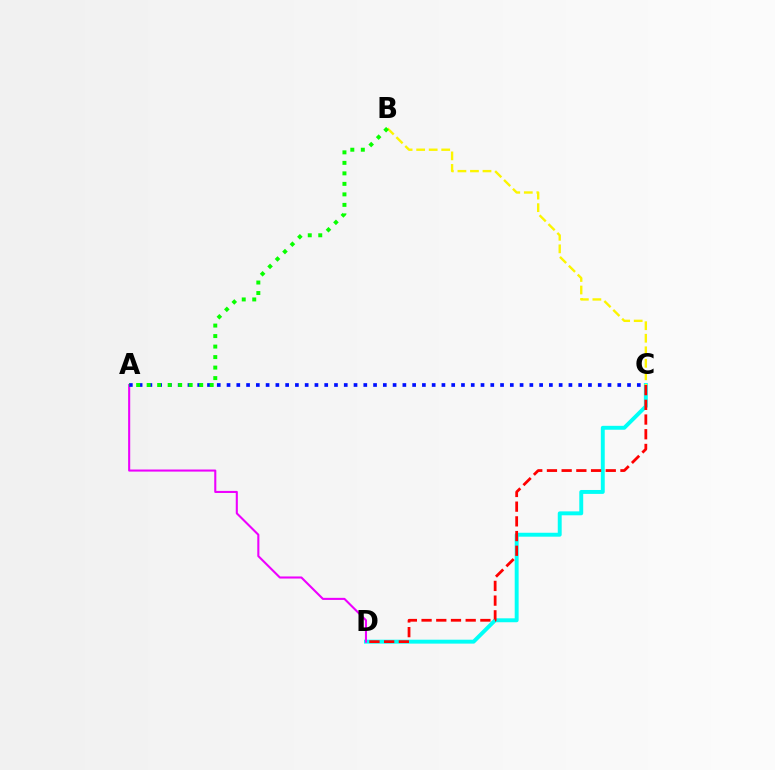{('C', 'D'): [{'color': '#00fff6', 'line_style': 'solid', 'thickness': 2.82}, {'color': '#ff0000', 'line_style': 'dashed', 'thickness': 2.0}], ('B', 'C'): [{'color': '#fcf500', 'line_style': 'dashed', 'thickness': 1.7}], ('A', 'D'): [{'color': '#ee00ff', 'line_style': 'solid', 'thickness': 1.5}], ('A', 'C'): [{'color': '#0010ff', 'line_style': 'dotted', 'thickness': 2.65}], ('A', 'B'): [{'color': '#08ff00', 'line_style': 'dotted', 'thickness': 2.85}]}